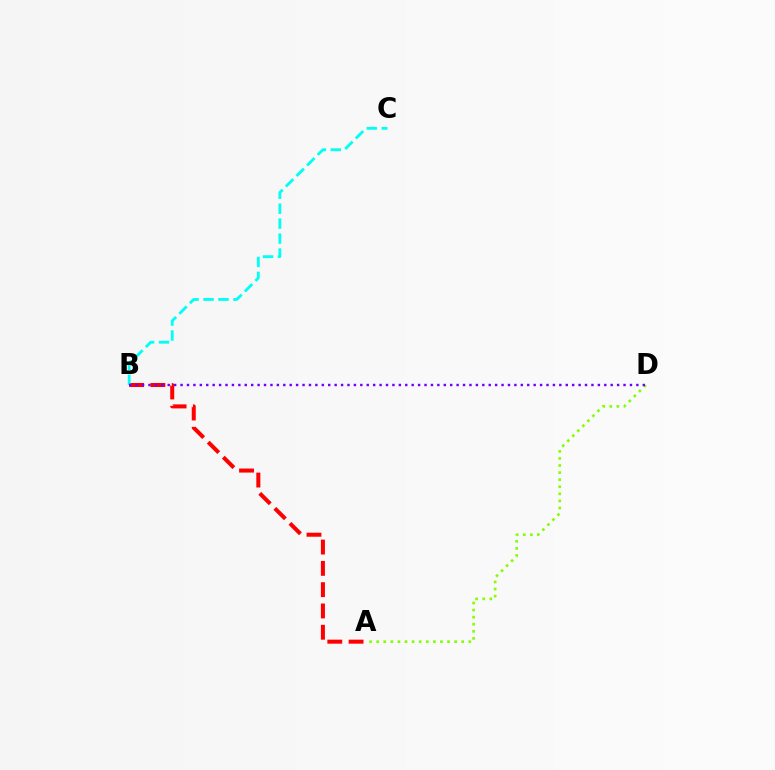{('A', 'B'): [{'color': '#ff0000', 'line_style': 'dashed', 'thickness': 2.89}], ('B', 'C'): [{'color': '#00fff6', 'line_style': 'dashed', 'thickness': 2.03}], ('A', 'D'): [{'color': '#84ff00', 'line_style': 'dotted', 'thickness': 1.93}], ('B', 'D'): [{'color': '#7200ff', 'line_style': 'dotted', 'thickness': 1.74}]}